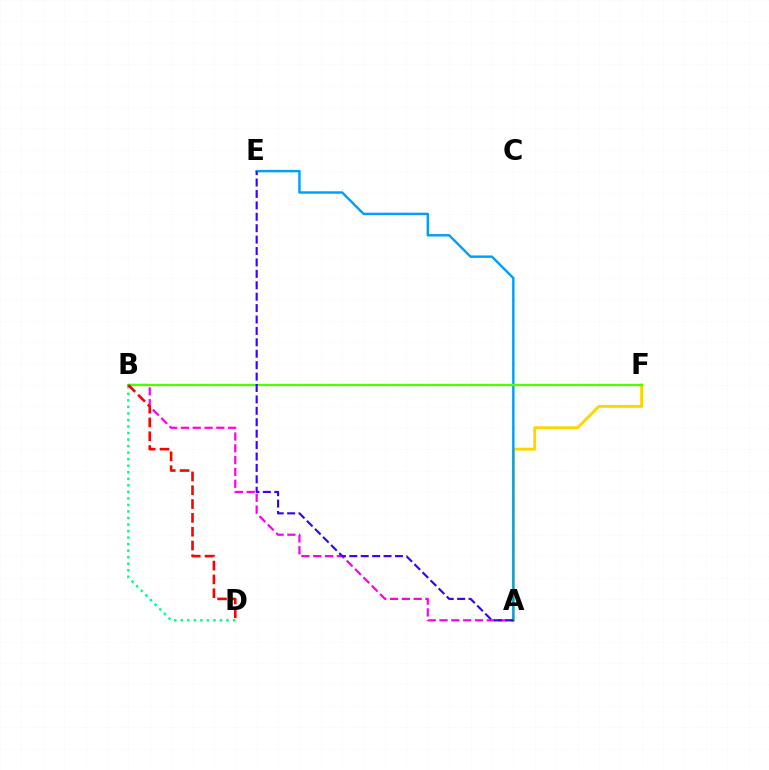{('A', 'F'): [{'color': '#ffd500', 'line_style': 'solid', 'thickness': 2.1}], ('A', 'B'): [{'color': '#ff00ed', 'line_style': 'dashed', 'thickness': 1.61}], ('B', 'D'): [{'color': '#00ff86', 'line_style': 'dotted', 'thickness': 1.78}, {'color': '#ff0000', 'line_style': 'dashed', 'thickness': 1.88}], ('A', 'E'): [{'color': '#009eff', 'line_style': 'solid', 'thickness': 1.75}, {'color': '#3700ff', 'line_style': 'dashed', 'thickness': 1.55}], ('B', 'F'): [{'color': '#4fff00', 'line_style': 'solid', 'thickness': 1.65}]}